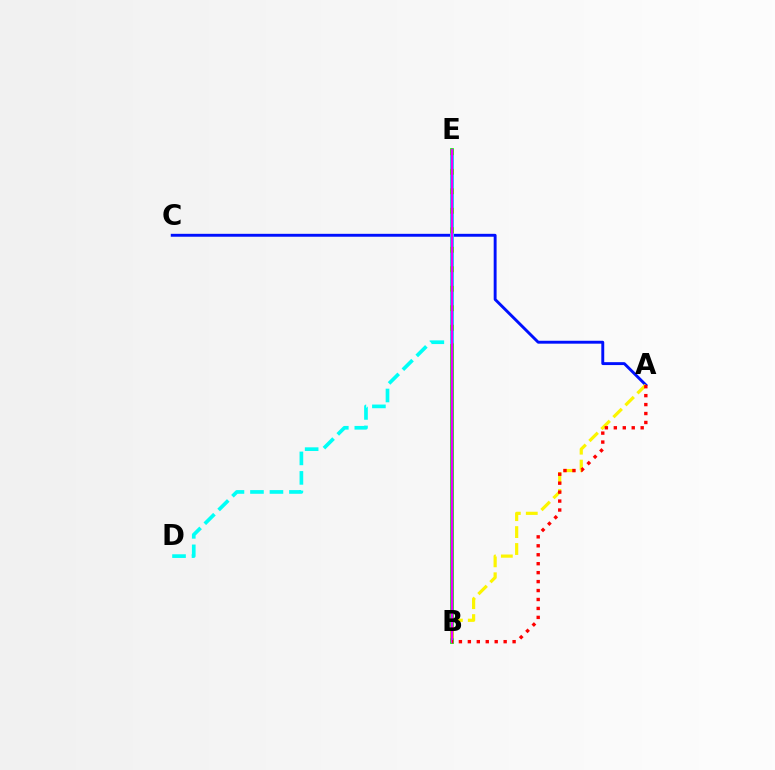{('A', 'C'): [{'color': '#0010ff', 'line_style': 'solid', 'thickness': 2.09}], ('B', 'E'): [{'color': '#08ff00', 'line_style': 'solid', 'thickness': 2.72}, {'color': '#ee00ff', 'line_style': 'solid', 'thickness': 1.73}], ('A', 'B'): [{'color': '#fcf500', 'line_style': 'dashed', 'thickness': 2.3}, {'color': '#ff0000', 'line_style': 'dotted', 'thickness': 2.43}], ('D', 'E'): [{'color': '#00fff6', 'line_style': 'dashed', 'thickness': 2.65}]}